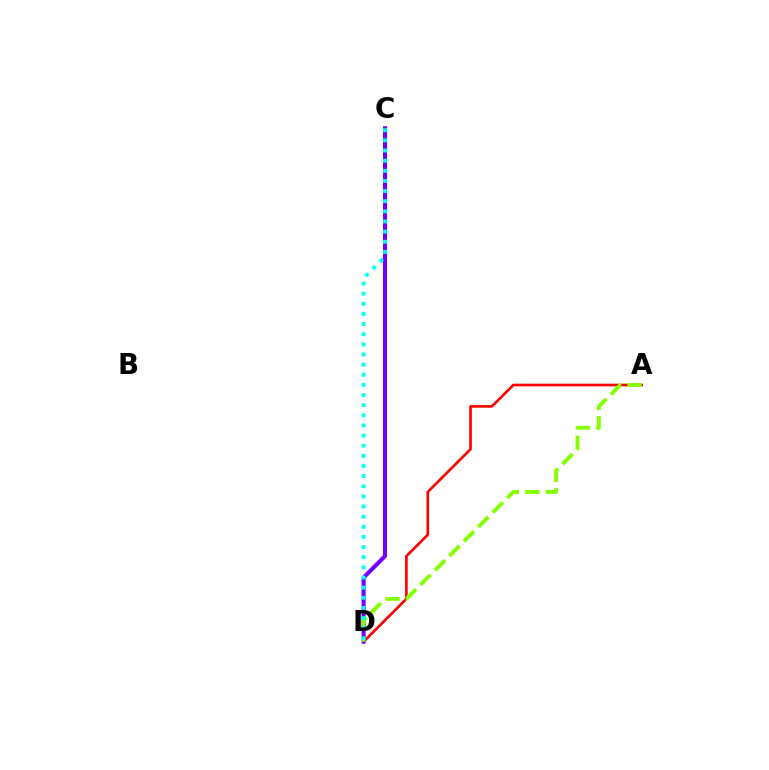{('A', 'D'): [{'color': '#ff0000', 'line_style': 'solid', 'thickness': 1.9}, {'color': '#84ff00', 'line_style': 'dashed', 'thickness': 2.78}], ('C', 'D'): [{'color': '#7200ff', 'line_style': 'solid', 'thickness': 2.94}, {'color': '#00fff6', 'line_style': 'dotted', 'thickness': 2.75}]}